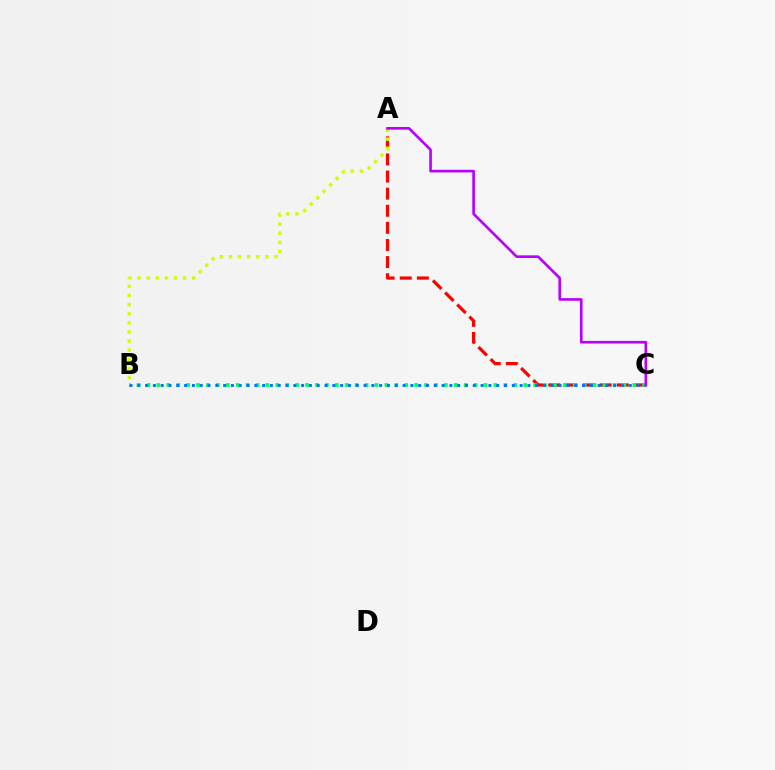{('A', 'C'): [{'color': '#ff0000', 'line_style': 'dashed', 'thickness': 2.32}, {'color': '#b900ff', 'line_style': 'solid', 'thickness': 1.9}], ('B', 'C'): [{'color': '#00ff5c', 'line_style': 'dotted', 'thickness': 2.69}, {'color': '#0074ff', 'line_style': 'dotted', 'thickness': 2.12}], ('A', 'B'): [{'color': '#d1ff00', 'line_style': 'dotted', 'thickness': 2.47}]}